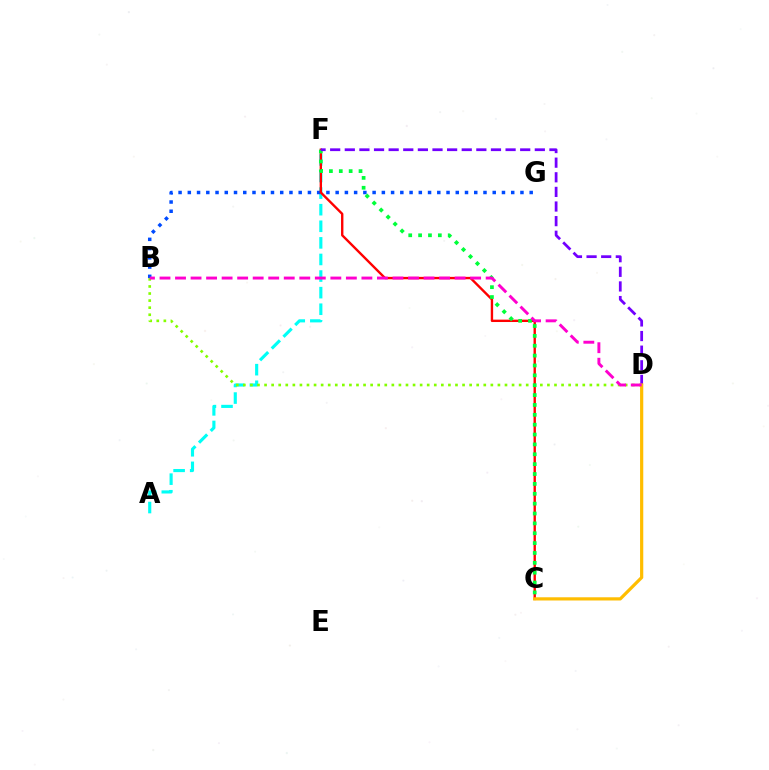{('A', 'F'): [{'color': '#00fff6', 'line_style': 'dashed', 'thickness': 2.25}], ('B', 'D'): [{'color': '#84ff00', 'line_style': 'dotted', 'thickness': 1.92}, {'color': '#ff00cf', 'line_style': 'dashed', 'thickness': 2.11}], ('B', 'G'): [{'color': '#004bff', 'line_style': 'dotted', 'thickness': 2.51}], ('C', 'F'): [{'color': '#ff0000', 'line_style': 'solid', 'thickness': 1.71}, {'color': '#00ff39', 'line_style': 'dotted', 'thickness': 2.68}], ('D', 'F'): [{'color': '#7200ff', 'line_style': 'dashed', 'thickness': 1.99}], ('C', 'D'): [{'color': '#ffbd00', 'line_style': 'solid', 'thickness': 2.31}]}